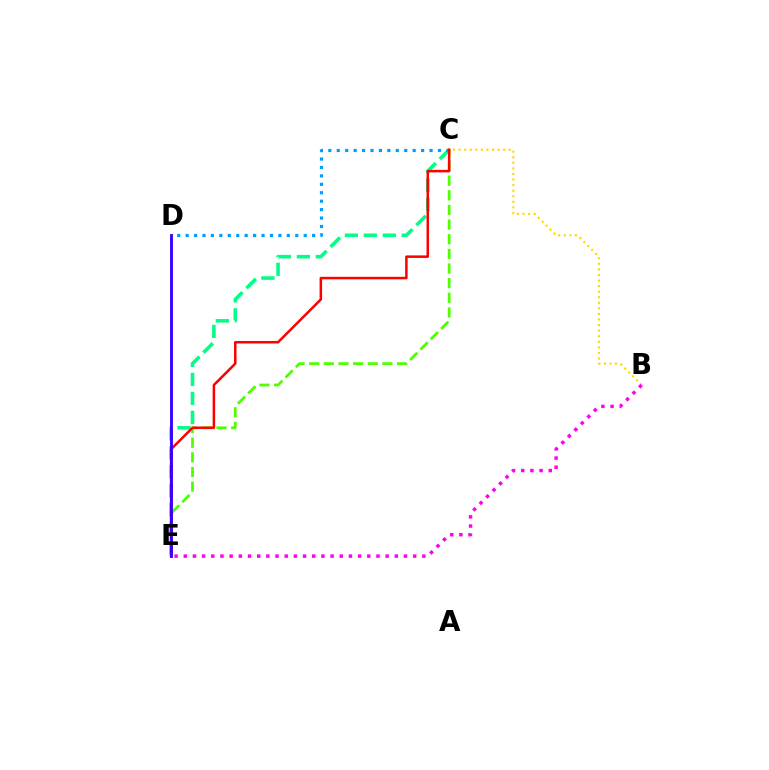{('C', 'E'): [{'color': '#4fff00', 'line_style': 'dashed', 'thickness': 1.99}, {'color': '#00ff86', 'line_style': 'dashed', 'thickness': 2.58}, {'color': '#ff0000', 'line_style': 'solid', 'thickness': 1.81}], ('B', 'C'): [{'color': '#ffd500', 'line_style': 'dotted', 'thickness': 1.51}], ('C', 'D'): [{'color': '#009eff', 'line_style': 'dotted', 'thickness': 2.29}], ('D', 'E'): [{'color': '#3700ff', 'line_style': 'solid', 'thickness': 2.06}], ('B', 'E'): [{'color': '#ff00ed', 'line_style': 'dotted', 'thickness': 2.49}]}